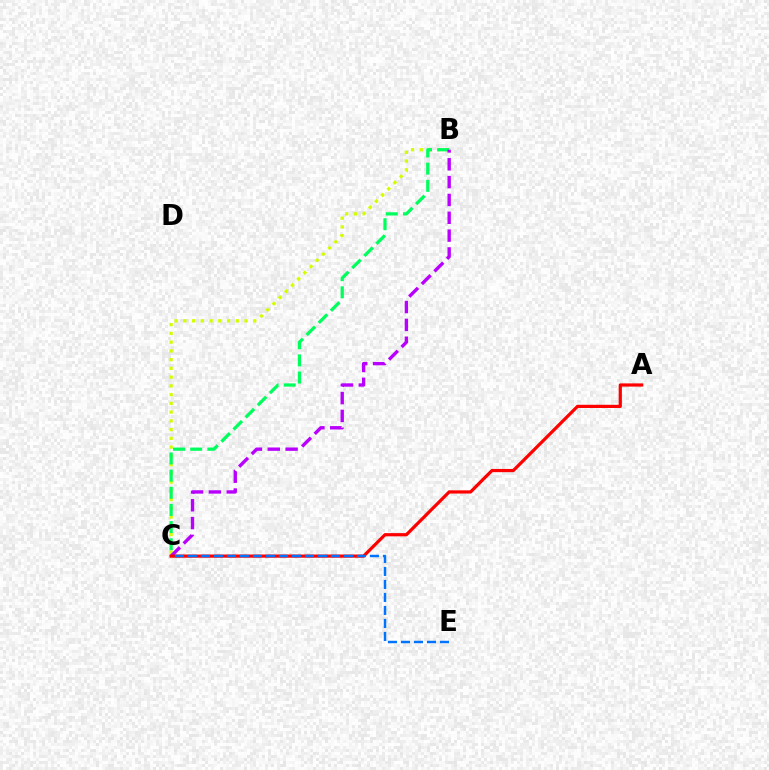{('B', 'C'): [{'color': '#d1ff00', 'line_style': 'dotted', 'thickness': 2.38}, {'color': '#00ff5c', 'line_style': 'dashed', 'thickness': 2.33}, {'color': '#b900ff', 'line_style': 'dashed', 'thickness': 2.42}], ('A', 'C'): [{'color': '#ff0000', 'line_style': 'solid', 'thickness': 2.31}], ('C', 'E'): [{'color': '#0074ff', 'line_style': 'dashed', 'thickness': 1.77}]}